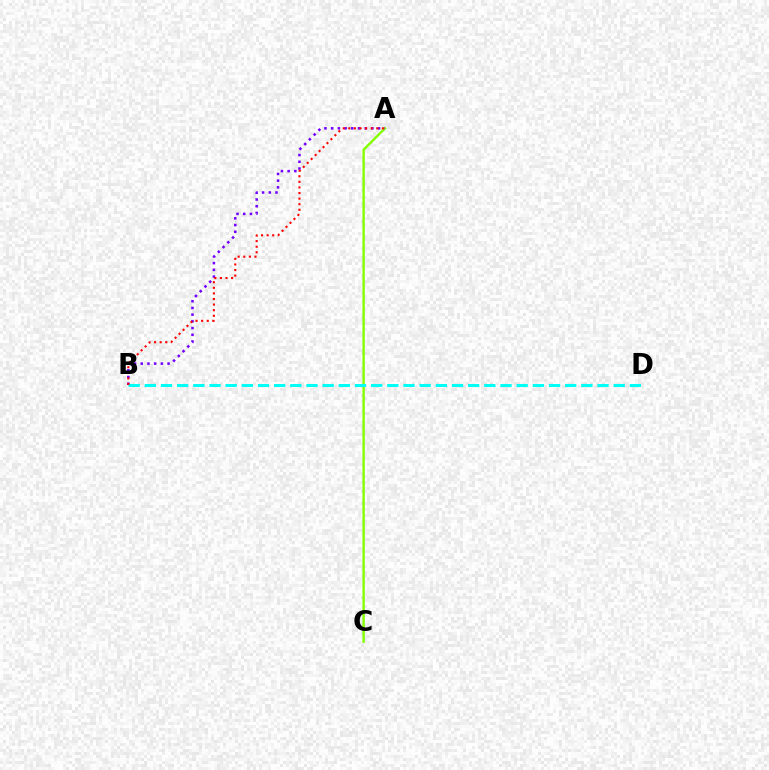{('A', 'C'): [{'color': '#84ff00', 'line_style': 'solid', 'thickness': 1.74}], ('A', 'B'): [{'color': '#7200ff', 'line_style': 'dotted', 'thickness': 1.82}, {'color': '#ff0000', 'line_style': 'dotted', 'thickness': 1.52}], ('B', 'D'): [{'color': '#00fff6', 'line_style': 'dashed', 'thickness': 2.2}]}